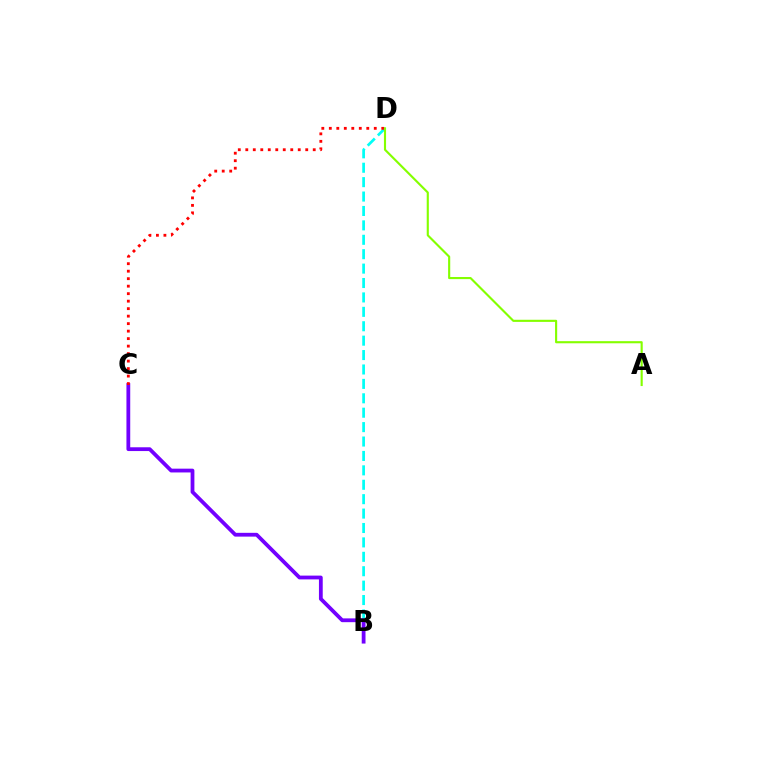{('B', 'D'): [{'color': '#00fff6', 'line_style': 'dashed', 'thickness': 1.96}], ('B', 'C'): [{'color': '#7200ff', 'line_style': 'solid', 'thickness': 2.73}], ('C', 'D'): [{'color': '#ff0000', 'line_style': 'dotted', 'thickness': 2.04}], ('A', 'D'): [{'color': '#84ff00', 'line_style': 'solid', 'thickness': 1.53}]}